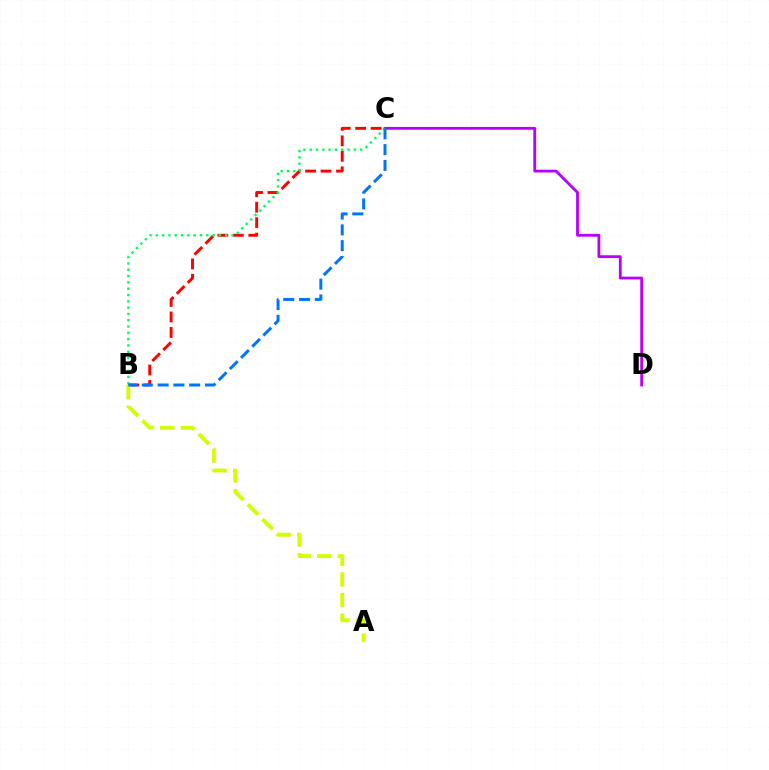{('B', 'C'): [{'color': '#ff0000', 'line_style': 'dashed', 'thickness': 2.1}, {'color': '#00ff5c', 'line_style': 'dotted', 'thickness': 1.71}, {'color': '#0074ff', 'line_style': 'dashed', 'thickness': 2.14}], ('A', 'B'): [{'color': '#d1ff00', 'line_style': 'dashed', 'thickness': 2.8}], ('C', 'D'): [{'color': '#b900ff', 'line_style': 'solid', 'thickness': 2.03}]}